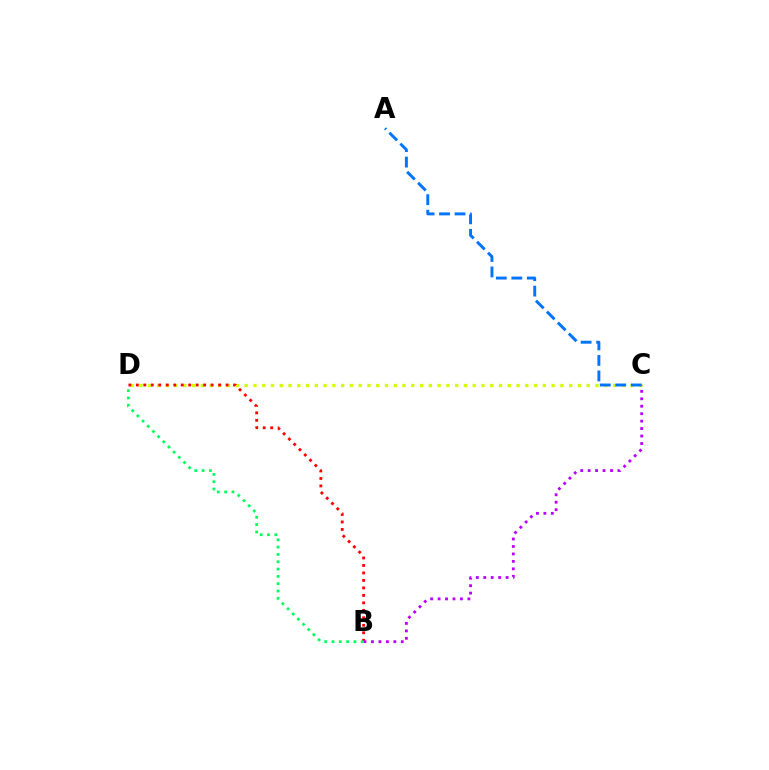{('C', 'D'): [{'color': '#d1ff00', 'line_style': 'dotted', 'thickness': 2.38}], ('B', 'D'): [{'color': '#ff0000', 'line_style': 'dotted', 'thickness': 2.03}, {'color': '#00ff5c', 'line_style': 'dotted', 'thickness': 1.99}], ('A', 'C'): [{'color': '#0074ff', 'line_style': 'dashed', 'thickness': 2.1}], ('B', 'C'): [{'color': '#b900ff', 'line_style': 'dotted', 'thickness': 2.02}]}